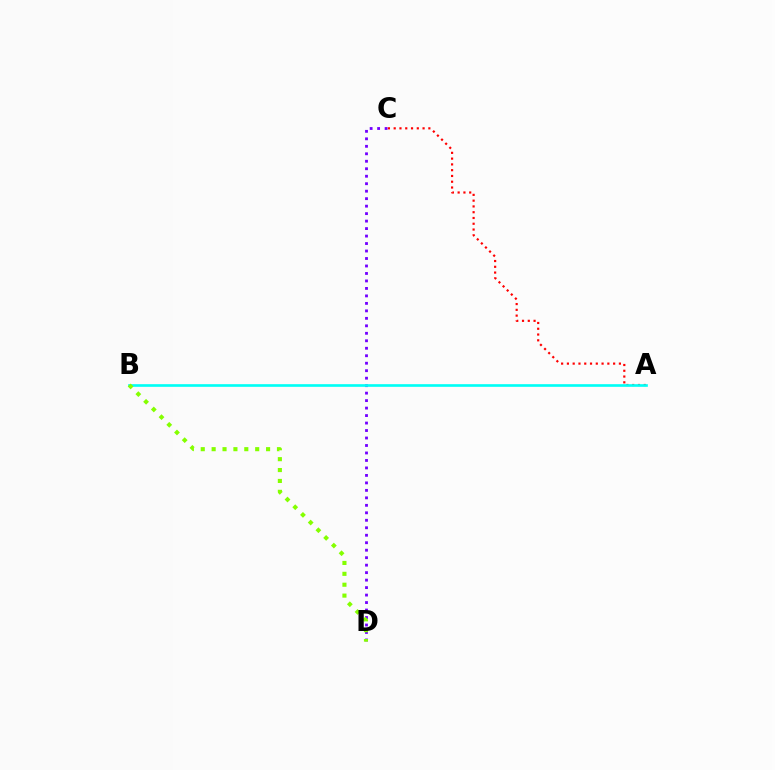{('C', 'D'): [{'color': '#7200ff', 'line_style': 'dotted', 'thickness': 2.03}], ('A', 'C'): [{'color': '#ff0000', 'line_style': 'dotted', 'thickness': 1.57}], ('A', 'B'): [{'color': '#00fff6', 'line_style': 'solid', 'thickness': 1.91}], ('B', 'D'): [{'color': '#84ff00', 'line_style': 'dotted', 'thickness': 2.96}]}